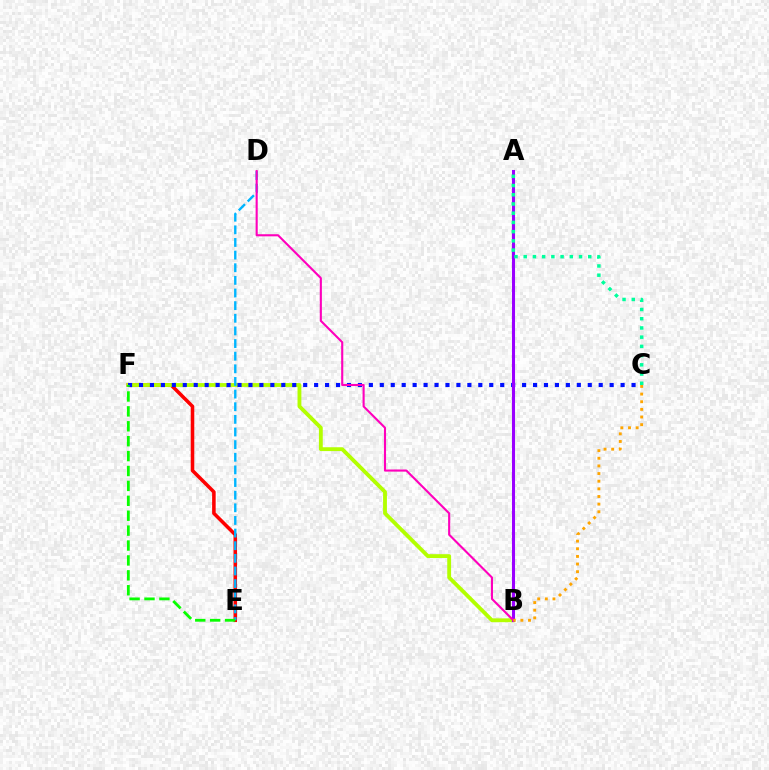{('E', 'F'): [{'color': '#ff0000', 'line_style': 'solid', 'thickness': 2.56}, {'color': '#08ff00', 'line_style': 'dashed', 'thickness': 2.02}], ('B', 'F'): [{'color': '#b3ff00', 'line_style': 'solid', 'thickness': 2.76}], ('C', 'F'): [{'color': '#0010ff', 'line_style': 'dotted', 'thickness': 2.97}], ('A', 'B'): [{'color': '#9b00ff', 'line_style': 'solid', 'thickness': 2.2}], ('D', 'E'): [{'color': '#00b5ff', 'line_style': 'dashed', 'thickness': 1.72}], ('A', 'C'): [{'color': '#00ff9d', 'line_style': 'dotted', 'thickness': 2.51}], ('B', 'D'): [{'color': '#ff00bd', 'line_style': 'solid', 'thickness': 1.52}], ('B', 'C'): [{'color': '#ffa500', 'line_style': 'dotted', 'thickness': 2.08}]}